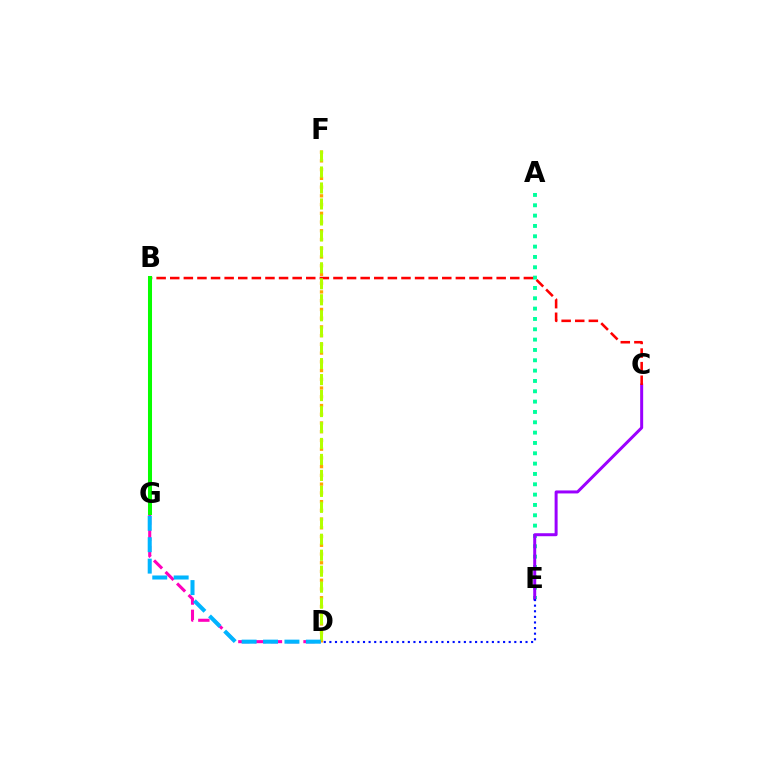{('D', 'G'): [{'color': '#ff00bd', 'line_style': 'dashed', 'thickness': 2.21}, {'color': '#00b5ff', 'line_style': 'dashed', 'thickness': 2.91}], ('D', 'F'): [{'color': '#ffa500', 'line_style': 'dotted', 'thickness': 2.37}, {'color': '#b3ff00', 'line_style': 'dashed', 'thickness': 2.17}], ('A', 'E'): [{'color': '#00ff9d', 'line_style': 'dotted', 'thickness': 2.81}], ('C', 'E'): [{'color': '#9b00ff', 'line_style': 'solid', 'thickness': 2.15}], ('B', 'C'): [{'color': '#ff0000', 'line_style': 'dashed', 'thickness': 1.85}], ('B', 'G'): [{'color': '#08ff00', 'line_style': 'solid', 'thickness': 2.9}], ('D', 'E'): [{'color': '#0010ff', 'line_style': 'dotted', 'thickness': 1.52}]}